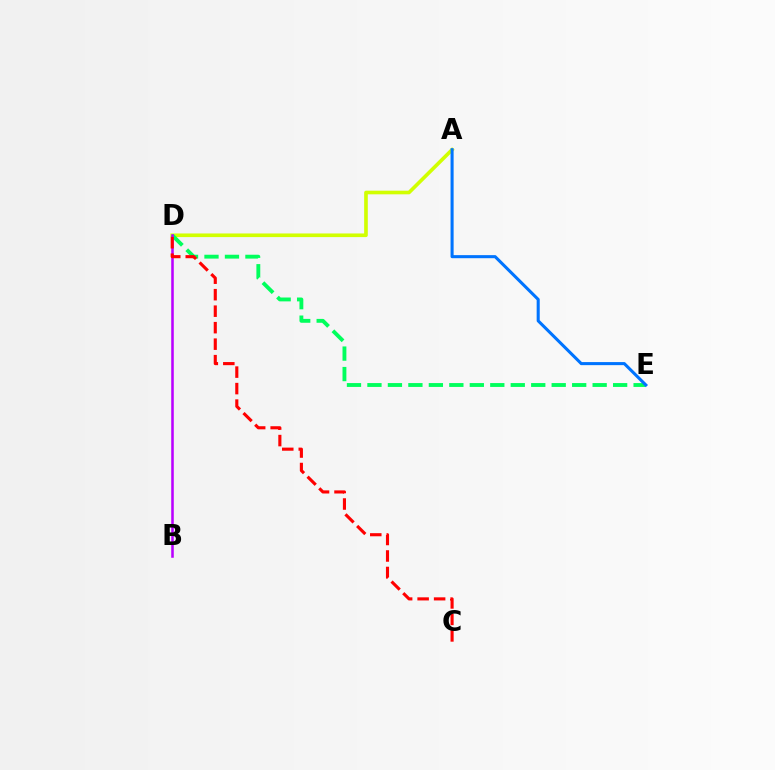{('A', 'D'): [{'color': '#d1ff00', 'line_style': 'solid', 'thickness': 2.62}], ('D', 'E'): [{'color': '#00ff5c', 'line_style': 'dashed', 'thickness': 2.78}], ('B', 'D'): [{'color': '#b900ff', 'line_style': 'solid', 'thickness': 1.84}], ('A', 'E'): [{'color': '#0074ff', 'line_style': 'solid', 'thickness': 2.21}], ('C', 'D'): [{'color': '#ff0000', 'line_style': 'dashed', 'thickness': 2.24}]}